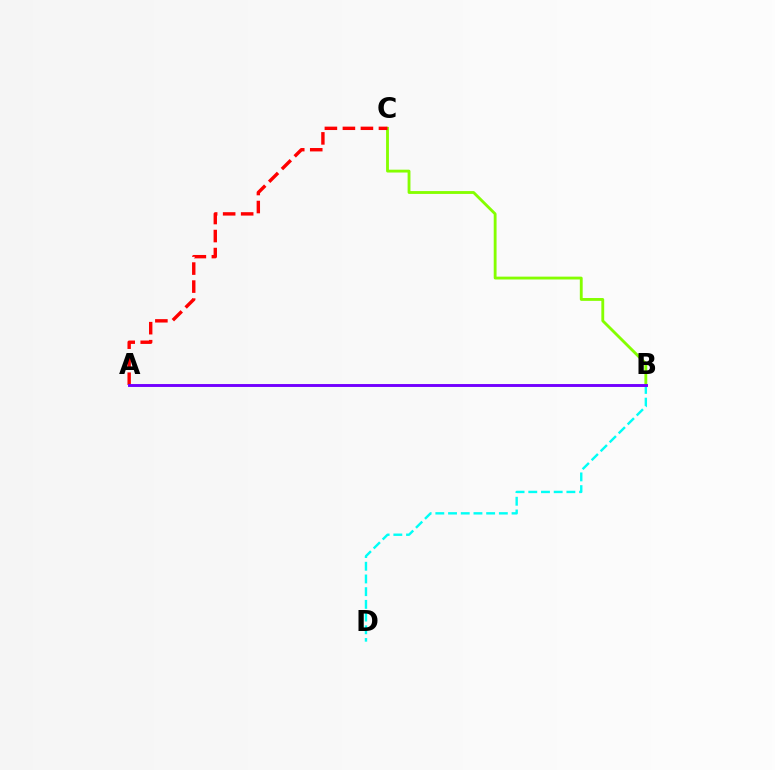{('B', 'D'): [{'color': '#00fff6', 'line_style': 'dashed', 'thickness': 1.73}], ('B', 'C'): [{'color': '#84ff00', 'line_style': 'solid', 'thickness': 2.05}], ('A', 'C'): [{'color': '#ff0000', 'line_style': 'dashed', 'thickness': 2.45}], ('A', 'B'): [{'color': '#7200ff', 'line_style': 'solid', 'thickness': 2.09}]}